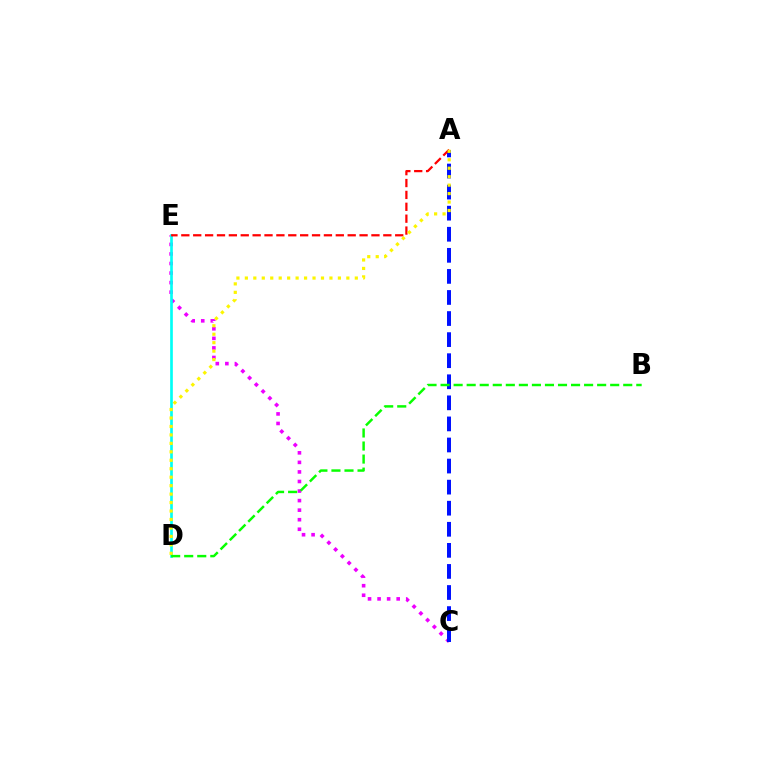{('C', 'E'): [{'color': '#ee00ff', 'line_style': 'dotted', 'thickness': 2.6}], ('A', 'C'): [{'color': '#0010ff', 'line_style': 'dashed', 'thickness': 2.86}], ('D', 'E'): [{'color': '#00fff6', 'line_style': 'solid', 'thickness': 1.93}], ('A', 'E'): [{'color': '#ff0000', 'line_style': 'dashed', 'thickness': 1.61}], ('B', 'D'): [{'color': '#08ff00', 'line_style': 'dashed', 'thickness': 1.77}], ('A', 'D'): [{'color': '#fcf500', 'line_style': 'dotted', 'thickness': 2.3}]}